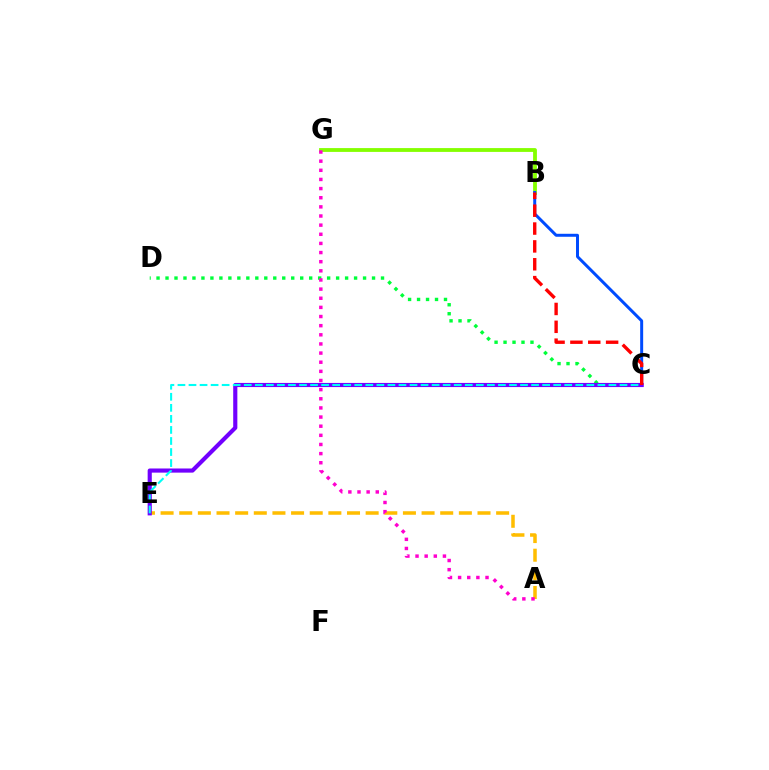{('C', 'D'): [{'color': '#00ff39', 'line_style': 'dotted', 'thickness': 2.44}], ('B', 'G'): [{'color': '#84ff00', 'line_style': 'solid', 'thickness': 2.75}], ('B', 'C'): [{'color': '#004bff', 'line_style': 'solid', 'thickness': 2.15}, {'color': '#ff0000', 'line_style': 'dashed', 'thickness': 2.43}], ('A', 'E'): [{'color': '#ffbd00', 'line_style': 'dashed', 'thickness': 2.53}], ('C', 'E'): [{'color': '#7200ff', 'line_style': 'solid', 'thickness': 2.98}, {'color': '#00fff6', 'line_style': 'dashed', 'thickness': 1.5}], ('A', 'G'): [{'color': '#ff00cf', 'line_style': 'dotted', 'thickness': 2.48}]}